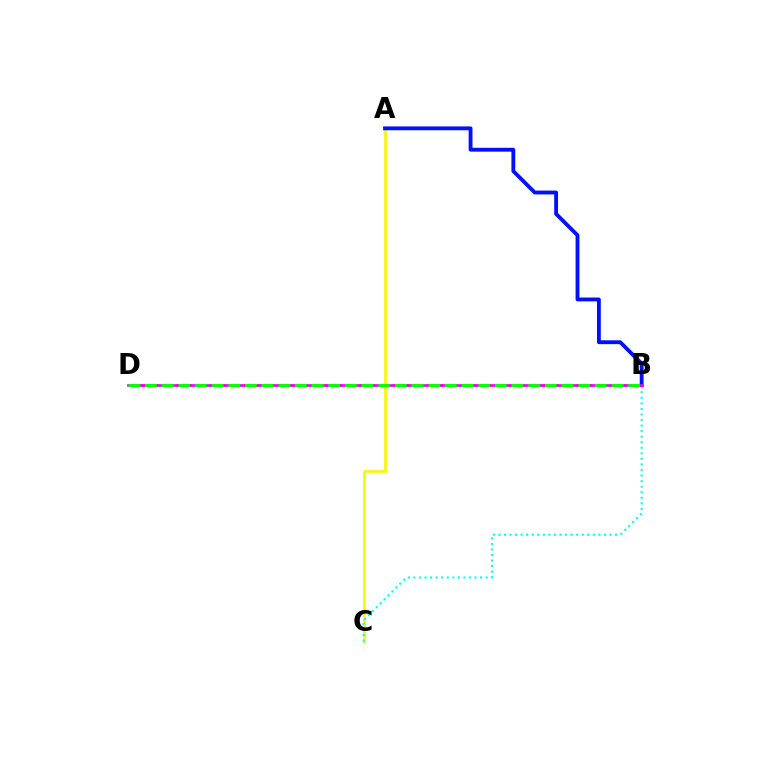{('B', 'D'): [{'color': '#ff0000', 'line_style': 'dotted', 'thickness': 1.84}, {'color': '#ee00ff', 'line_style': 'solid', 'thickness': 1.91}, {'color': '#08ff00', 'line_style': 'dashed', 'thickness': 2.26}], ('A', 'C'): [{'color': '#fcf500', 'line_style': 'solid', 'thickness': 1.89}], ('B', 'C'): [{'color': '#00fff6', 'line_style': 'dotted', 'thickness': 1.51}], ('A', 'B'): [{'color': '#0010ff', 'line_style': 'solid', 'thickness': 2.76}]}